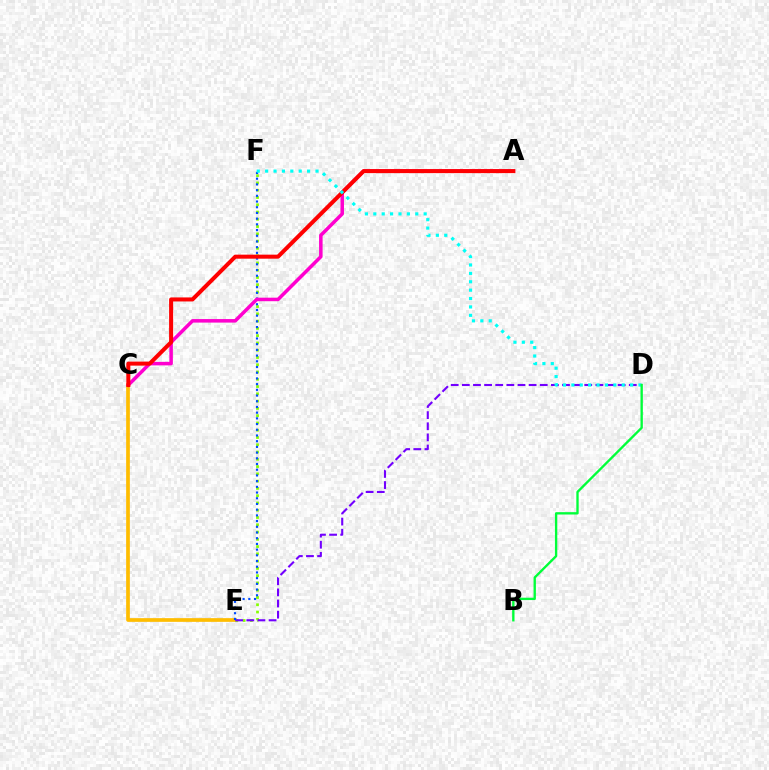{('C', 'E'): [{'color': '#ffbd00', 'line_style': 'solid', 'thickness': 2.66}], ('E', 'F'): [{'color': '#84ff00', 'line_style': 'dotted', 'thickness': 1.98}, {'color': '#004bff', 'line_style': 'dotted', 'thickness': 1.55}], ('D', 'E'): [{'color': '#7200ff', 'line_style': 'dashed', 'thickness': 1.51}], ('A', 'C'): [{'color': '#ff00cf', 'line_style': 'solid', 'thickness': 2.54}, {'color': '#ff0000', 'line_style': 'solid', 'thickness': 2.9}], ('D', 'F'): [{'color': '#00fff6', 'line_style': 'dotted', 'thickness': 2.28}], ('B', 'D'): [{'color': '#00ff39', 'line_style': 'solid', 'thickness': 1.69}]}